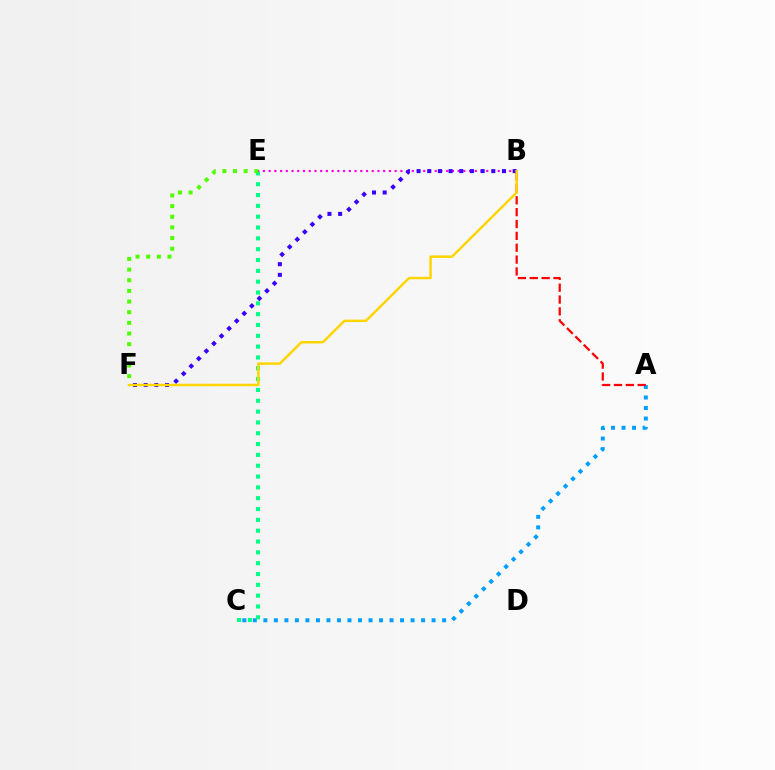{('A', 'C'): [{'color': '#009eff', 'line_style': 'dotted', 'thickness': 2.86}], ('C', 'E'): [{'color': '#00ff86', 'line_style': 'dotted', 'thickness': 2.94}], ('B', 'E'): [{'color': '#ff00ed', 'line_style': 'dotted', 'thickness': 1.56}], ('A', 'B'): [{'color': '#ff0000', 'line_style': 'dashed', 'thickness': 1.61}], ('B', 'F'): [{'color': '#3700ff', 'line_style': 'dotted', 'thickness': 2.9}, {'color': '#ffd500', 'line_style': 'solid', 'thickness': 1.77}], ('E', 'F'): [{'color': '#4fff00', 'line_style': 'dotted', 'thickness': 2.89}]}